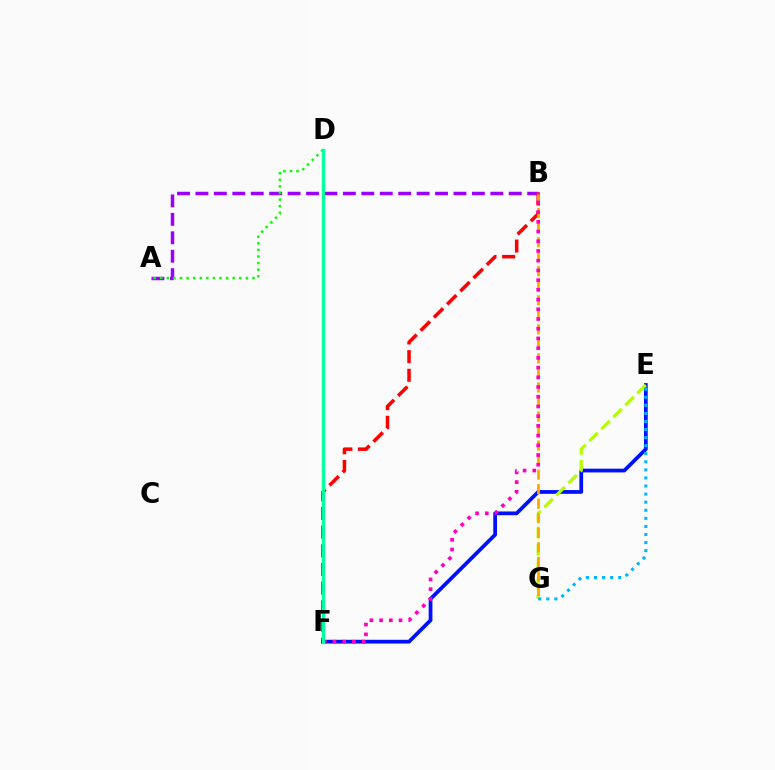{('A', 'B'): [{'color': '#9b00ff', 'line_style': 'dashed', 'thickness': 2.5}], ('E', 'F'): [{'color': '#0010ff', 'line_style': 'solid', 'thickness': 2.7}], ('A', 'D'): [{'color': '#08ff00', 'line_style': 'dotted', 'thickness': 1.79}], ('B', 'F'): [{'color': '#ff0000', 'line_style': 'dashed', 'thickness': 2.53}, {'color': '#ff00bd', 'line_style': 'dotted', 'thickness': 2.64}], ('E', 'G'): [{'color': '#b3ff00', 'line_style': 'dashed', 'thickness': 2.3}, {'color': '#00b5ff', 'line_style': 'dotted', 'thickness': 2.19}], ('B', 'G'): [{'color': '#ffa500', 'line_style': 'dashed', 'thickness': 1.97}], ('D', 'F'): [{'color': '#00ff9d', 'line_style': 'solid', 'thickness': 2.33}]}